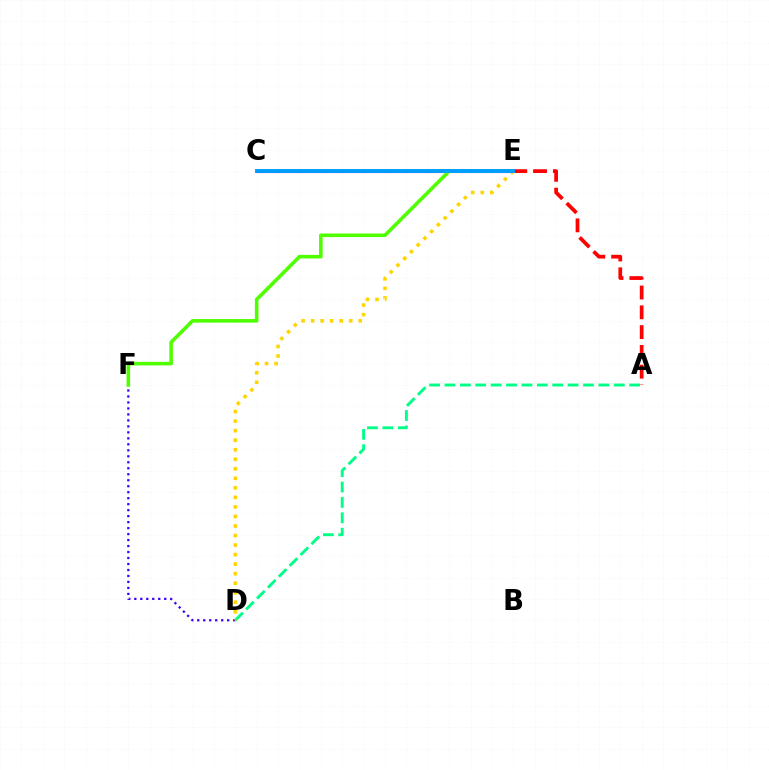{('A', 'D'): [{'color': '#00ff86', 'line_style': 'dashed', 'thickness': 2.09}], ('D', 'F'): [{'color': '#3700ff', 'line_style': 'dotted', 'thickness': 1.63}], ('C', 'E'): [{'color': '#ff00ed', 'line_style': 'solid', 'thickness': 2.24}, {'color': '#009eff', 'line_style': 'solid', 'thickness': 2.83}], ('E', 'F'): [{'color': '#4fff00', 'line_style': 'solid', 'thickness': 2.57}], ('A', 'E'): [{'color': '#ff0000', 'line_style': 'dashed', 'thickness': 2.69}], ('D', 'E'): [{'color': '#ffd500', 'line_style': 'dotted', 'thickness': 2.59}]}